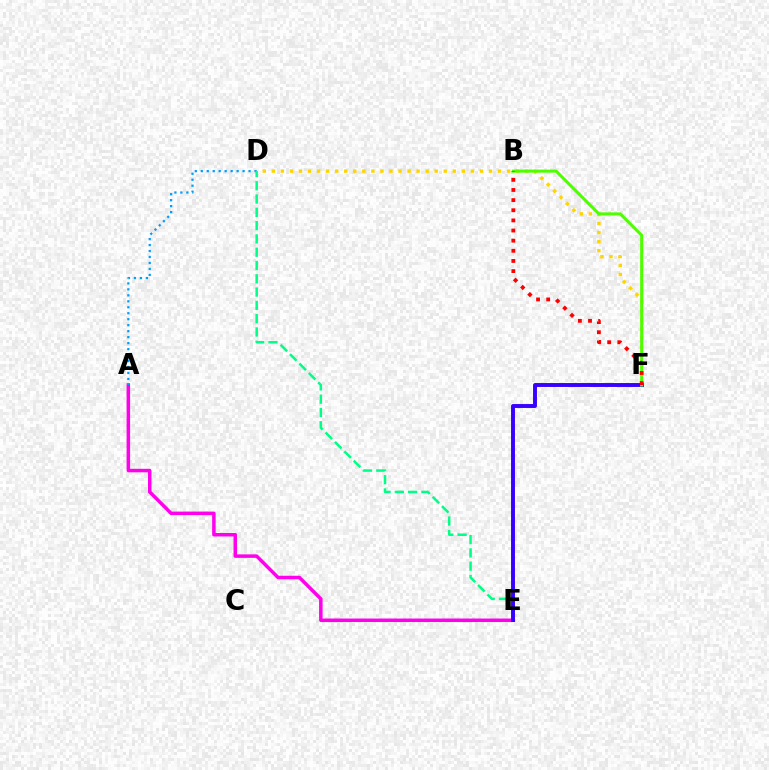{('A', 'E'): [{'color': '#ff00ed', 'line_style': 'solid', 'thickness': 2.52}], ('D', 'F'): [{'color': '#ffd500', 'line_style': 'dotted', 'thickness': 2.46}], ('A', 'D'): [{'color': '#009eff', 'line_style': 'dotted', 'thickness': 1.62}], ('D', 'E'): [{'color': '#00ff86', 'line_style': 'dashed', 'thickness': 1.81}], ('E', 'F'): [{'color': '#3700ff', 'line_style': 'solid', 'thickness': 2.82}], ('B', 'F'): [{'color': '#4fff00', 'line_style': 'solid', 'thickness': 2.19}, {'color': '#ff0000', 'line_style': 'dotted', 'thickness': 2.75}]}